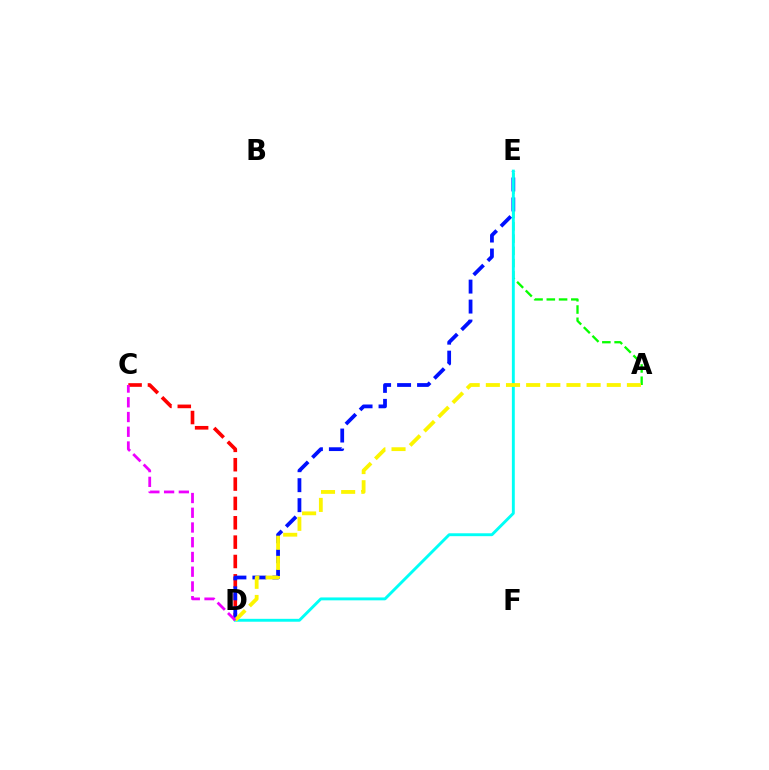{('C', 'D'): [{'color': '#ff0000', 'line_style': 'dashed', 'thickness': 2.63}, {'color': '#ee00ff', 'line_style': 'dashed', 'thickness': 2.0}], ('A', 'E'): [{'color': '#08ff00', 'line_style': 'dashed', 'thickness': 1.66}], ('D', 'E'): [{'color': '#0010ff', 'line_style': 'dashed', 'thickness': 2.71}, {'color': '#00fff6', 'line_style': 'solid', 'thickness': 2.09}], ('A', 'D'): [{'color': '#fcf500', 'line_style': 'dashed', 'thickness': 2.74}]}